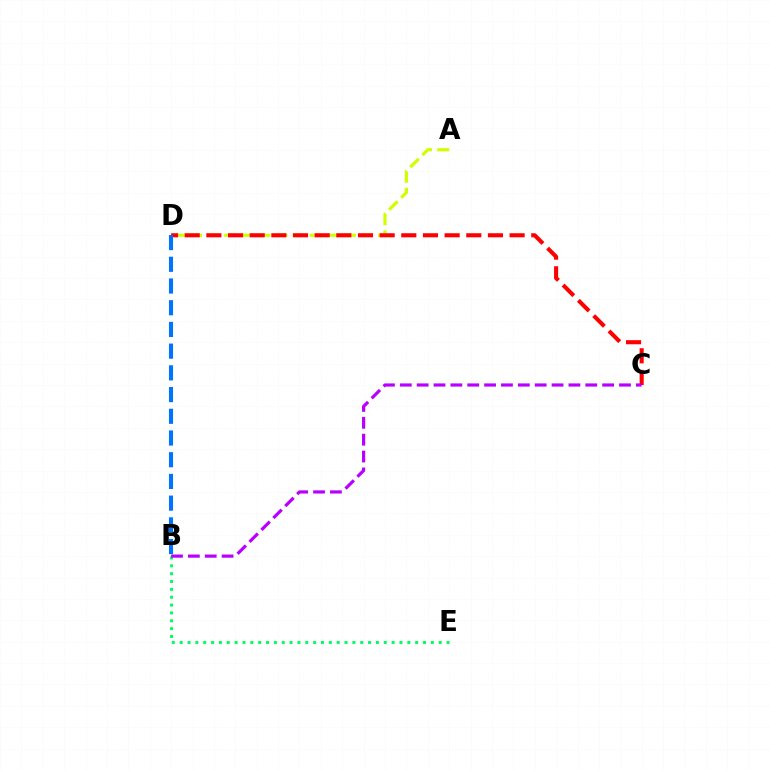{('B', 'E'): [{'color': '#00ff5c', 'line_style': 'dotted', 'thickness': 2.13}], ('A', 'D'): [{'color': '#d1ff00', 'line_style': 'dashed', 'thickness': 2.32}], ('C', 'D'): [{'color': '#ff0000', 'line_style': 'dashed', 'thickness': 2.94}], ('B', 'C'): [{'color': '#b900ff', 'line_style': 'dashed', 'thickness': 2.29}], ('B', 'D'): [{'color': '#0074ff', 'line_style': 'dashed', 'thickness': 2.95}]}